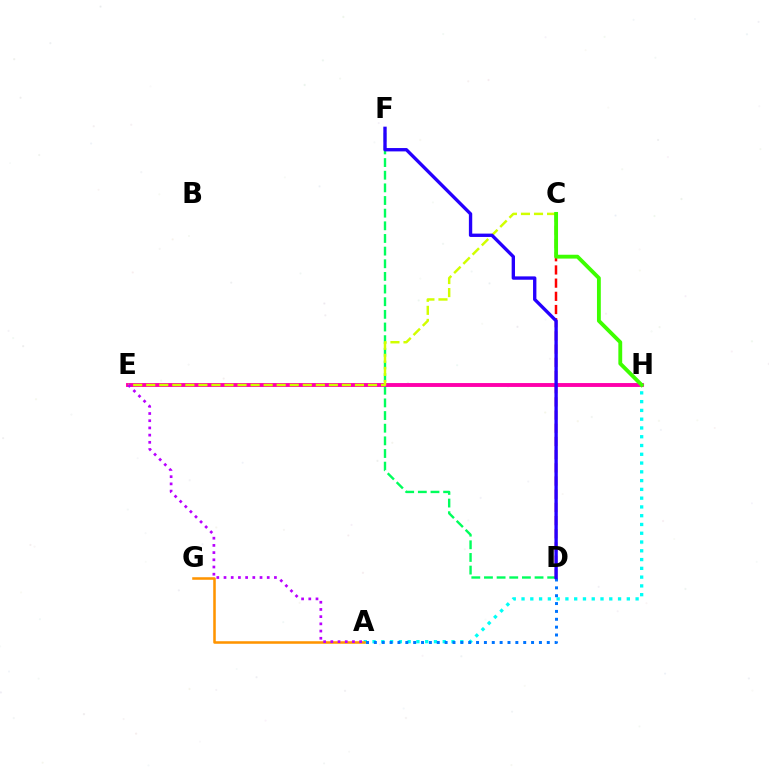{('D', 'F'): [{'color': '#00ff5c', 'line_style': 'dashed', 'thickness': 1.72}, {'color': '#2500ff', 'line_style': 'solid', 'thickness': 2.41}], ('E', 'H'): [{'color': '#ff00ac', 'line_style': 'solid', 'thickness': 2.8}], ('A', 'H'): [{'color': '#00fff6', 'line_style': 'dotted', 'thickness': 2.38}], ('C', 'E'): [{'color': '#d1ff00', 'line_style': 'dashed', 'thickness': 1.77}], ('A', 'G'): [{'color': '#ff9400', 'line_style': 'solid', 'thickness': 1.83}], ('C', 'D'): [{'color': '#ff0000', 'line_style': 'dashed', 'thickness': 1.79}], ('A', 'D'): [{'color': '#0074ff', 'line_style': 'dotted', 'thickness': 2.14}], ('C', 'H'): [{'color': '#3dff00', 'line_style': 'solid', 'thickness': 2.77}], ('A', 'E'): [{'color': '#b900ff', 'line_style': 'dotted', 'thickness': 1.96}]}